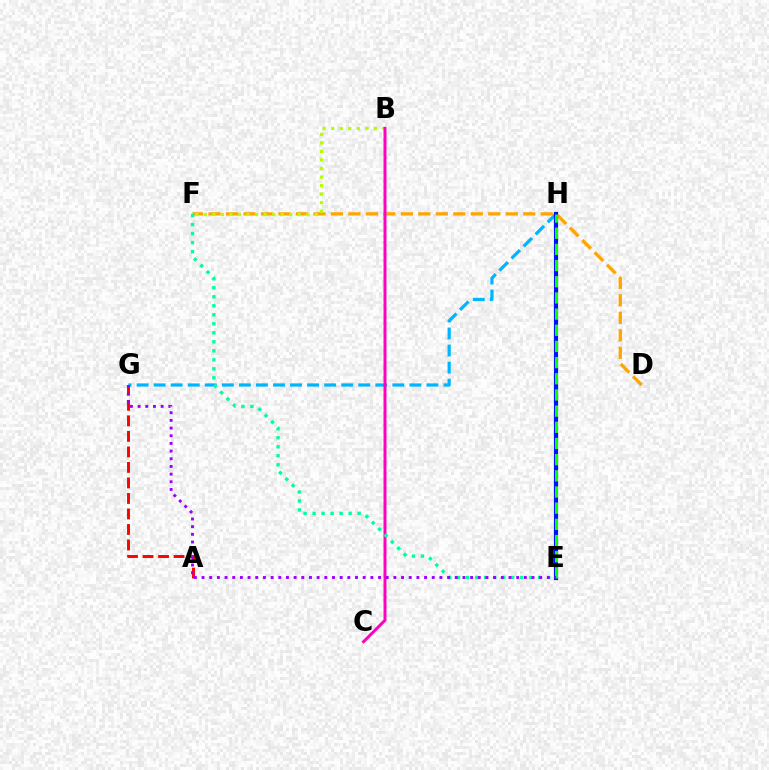{('G', 'H'): [{'color': '#00b5ff', 'line_style': 'dashed', 'thickness': 2.32}], ('D', 'F'): [{'color': '#ffa500', 'line_style': 'dashed', 'thickness': 2.38}], ('E', 'H'): [{'color': '#0010ff', 'line_style': 'solid', 'thickness': 3.0}, {'color': '#08ff00', 'line_style': 'dashed', 'thickness': 2.2}], ('B', 'F'): [{'color': '#b3ff00', 'line_style': 'dotted', 'thickness': 2.32}], ('B', 'C'): [{'color': '#ff00bd', 'line_style': 'solid', 'thickness': 2.14}], ('A', 'G'): [{'color': '#ff0000', 'line_style': 'dashed', 'thickness': 2.11}], ('E', 'F'): [{'color': '#00ff9d', 'line_style': 'dotted', 'thickness': 2.45}], ('E', 'G'): [{'color': '#9b00ff', 'line_style': 'dotted', 'thickness': 2.08}]}